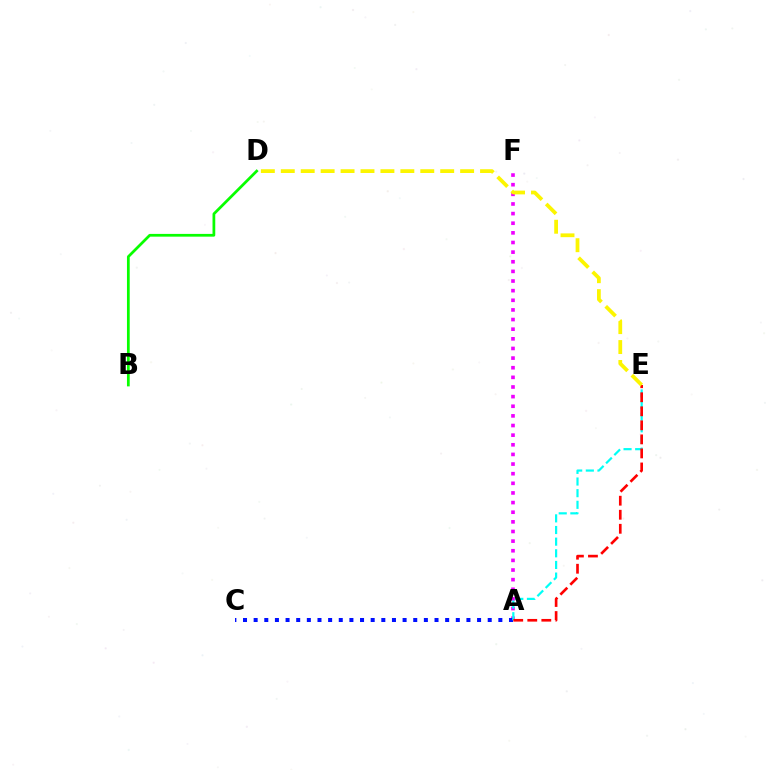{('A', 'F'): [{'color': '#ee00ff', 'line_style': 'dotted', 'thickness': 2.62}], ('B', 'D'): [{'color': '#08ff00', 'line_style': 'solid', 'thickness': 1.98}], ('A', 'C'): [{'color': '#0010ff', 'line_style': 'dotted', 'thickness': 2.89}], ('A', 'E'): [{'color': '#00fff6', 'line_style': 'dashed', 'thickness': 1.58}, {'color': '#ff0000', 'line_style': 'dashed', 'thickness': 1.91}], ('D', 'E'): [{'color': '#fcf500', 'line_style': 'dashed', 'thickness': 2.71}]}